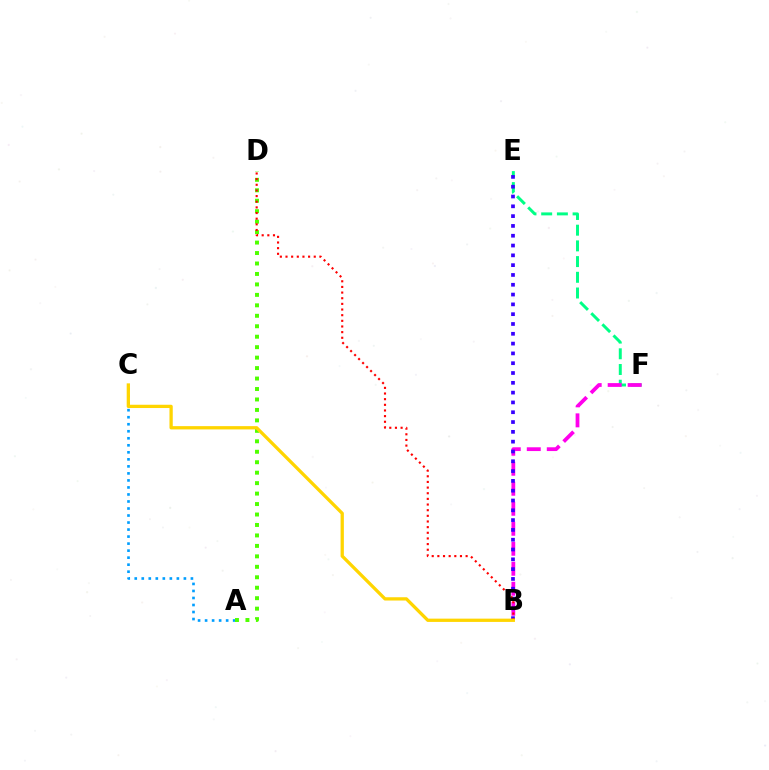{('A', 'C'): [{'color': '#009eff', 'line_style': 'dotted', 'thickness': 1.91}], ('E', 'F'): [{'color': '#00ff86', 'line_style': 'dashed', 'thickness': 2.13}], ('B', 'F'): [{'color': '#ff00ed', 'line_style': 'dashed', 'thickness': 2.72}], ('B', 'E'): [{'color': '#3700ff', 'line_style': 'dotted', 'thickness': 2.66}], ('A', 'D'): [{'color': '#4fff00', 'line_style': 'dotted', 'thickness': 2.84}], ('B', 'D'): [{'color': '#ff0000', 'line_style': 'dotted', 'thickness': 1.54}], ('B', 'C'): [{'color': '#ffd500', 'line_style': 'solid', 'thickness': 2.36}]}